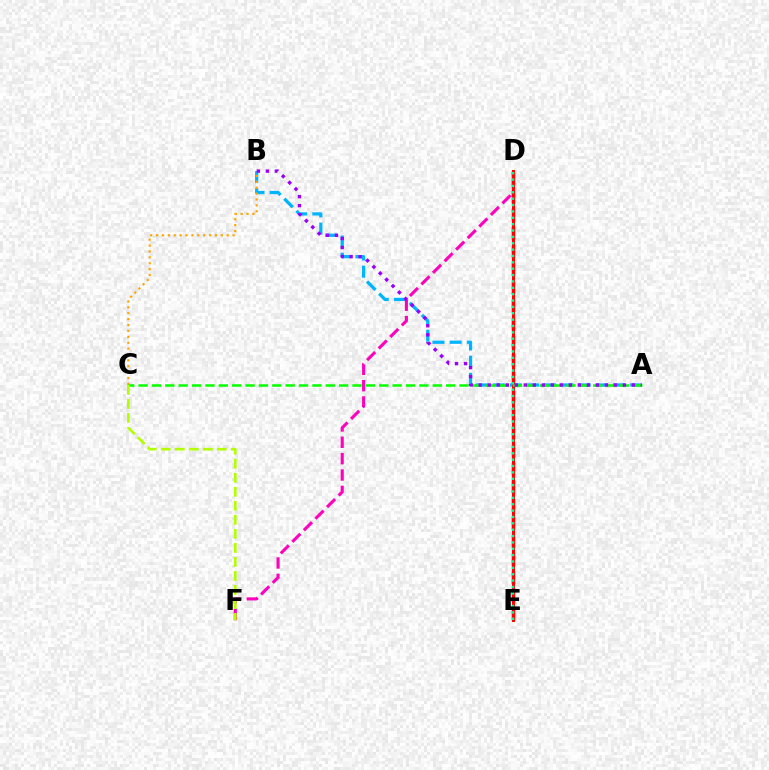{('D', 'E'): [{'color': '#0010ff', 'line_style': 'dashed', 'thickness': 2.46}, {'color': '#ff0000', 'line_style': 'solid', 'thickness': 2.2}, {'color': '#00ff9d', 'line_style': 'dotted', 'thickness': 1.73}], ('A', 'B'): [{'color': '#00b5ff', 'line_style': 'dashed', 'thickness': 2.33}, {'color': '#9b00ff', 'line_style': 'dotted', 'thickness': 2.45}], ('D', 'F'): [{'color': '#ff00bd', 'line_style': 'dashed', 'thickness': 2.22}], ('B', 'C'): [{'color': '#ffa500', 'line_style': 'dotted', 'thickness': 1.6}], ('A', 'C'): [{'color': '#08ff00', 'line_style': 'dashed', 'thickness': 1.82}], ('C', 'F'): [{'color': '#b3ff00', 'line_style': 'dashed', 'thickness': 1.9}]}